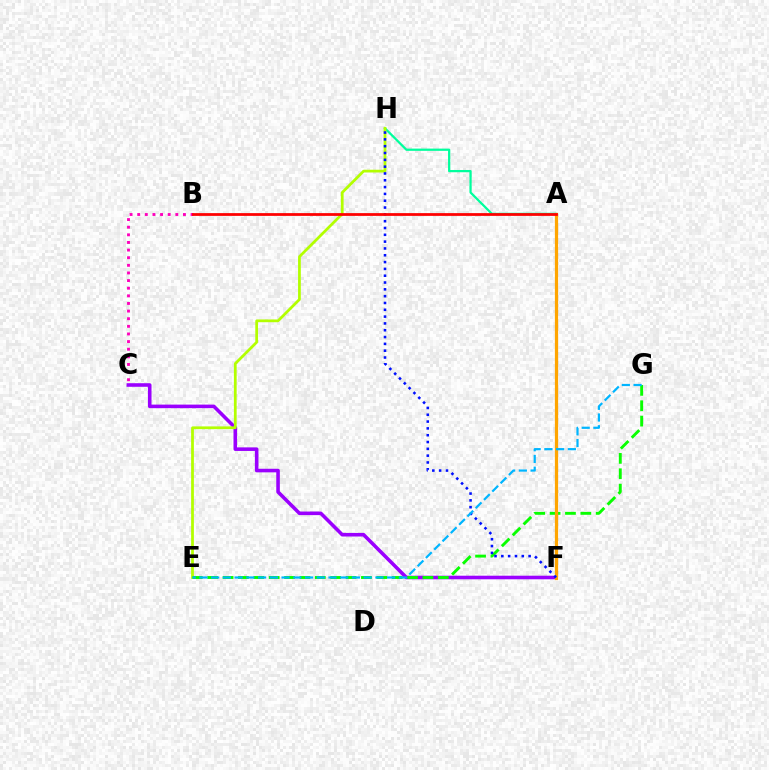{('C', 'F'): [{'color': '#9b00ff', 'line_style': 'solid', 'thickness': 2.57}], ('A', 'H'): [{'color': '#00ff9d', 'line_style': 'solid', 'thickness': 1.62}], ('E', 'H'): [{'color': '#b3ff00', 'line_style': 'solid', 'thickness': 1.98}], ('E', 'G'): [{'color': '#08ff00', 'line_style': 'dashed', 'thickness': 2.09}, {'color': '#00b5ff', 'line_style': 'dashed', 'thickness': 1.59}], ('A', 'F'): [{'color': '#ffa500', 'line_style': 'solid', 'thickness': 2.32}], ('B', 'C'): [{'color': '#ff00bd', 'line_style': 'dotted', 'thickness': 2.07}], ('F', 'H'): [{'color': '#0010ff', 'line_style': 'dotted', 'thickness': 1.85}], ('A', 'B'): [{'color': '#ff0000', 'line_style': 'solid', 'thickness': 1.98}]}